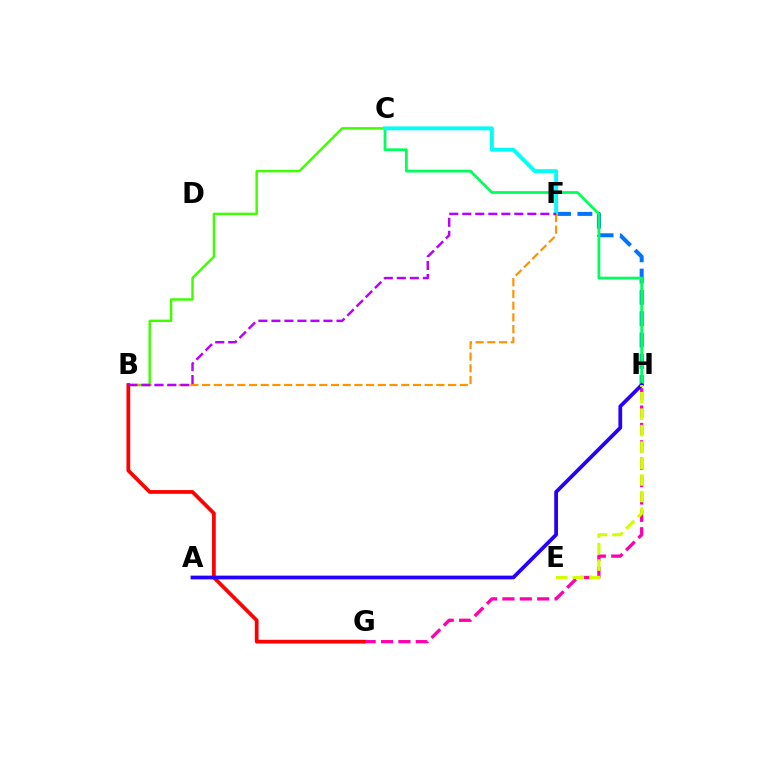{('G', 'H'): [{'color': '#ff00ac', 'line_style': 'dashed', 'thickness': 2.36}], ('F', 'H'): [{'color': '#0074ff', 'line_style': 'dashed', 'thickness': 2.89}], ('B', 'C'): [{'color': '#3dff00', 'line_style': 'solid', 'thickness': 1.75}], ('C', 'H'): [{'color': '#00ff5c', 'line_style': 'solid', 'thickness': 1.99}], ('B', 'G'): [{'color': '#ff0000', 'line_style': 'solid', 'thickness': 2.69}], ('A', 'H'): [{'color': '#2500ff', 'line_style': 'solid', 'thickness': 2.7}], ('C', 'F'): [{'color': '#00fff6', 'line_style': 'solid', 'thickness': 2.79}], ('B', 'F'): [{'color': '#ff9400', 'line_style': 'dashed', 'thickness': 1.59}, {'color': '#b900ff', 'line_style': 'dashed', 'thickness': 1.77}], ('E', 'H'): [{'color': '#d1ff00', 'line_style': 'dashed', 'thickness': 2.24}]}